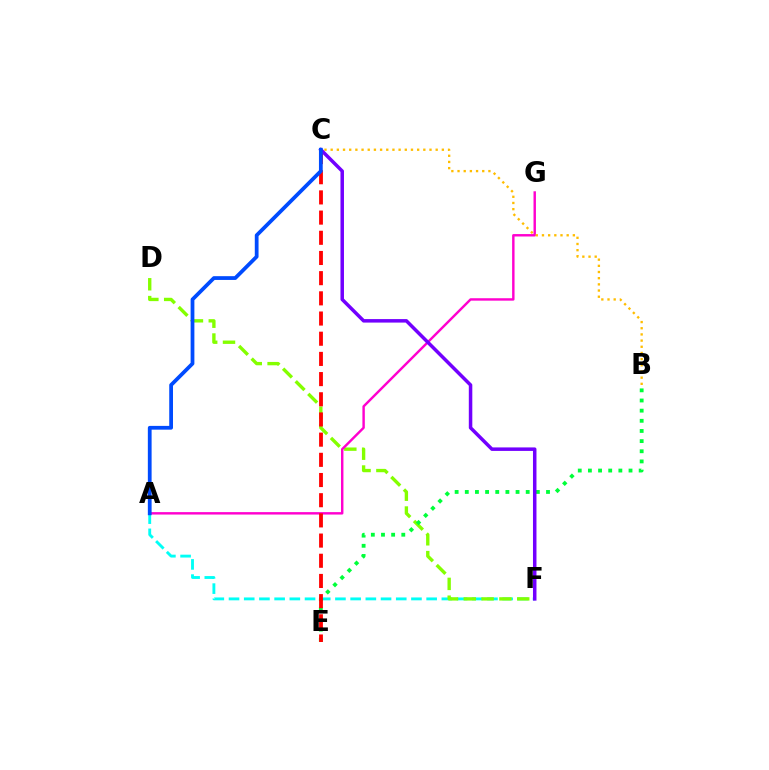{('A', 'F'): [{'color': '#00fff6', 'line_style': 'dashed', 'thickness': 2.07}], ('D', 'F'): [{'color': '#84ff00', 'line_style': 'dashed', 'thickness': 2.42}], ('B', 'E'): [{'color': '#00ff39', 'line_style': 'dotted', 'thickness': 2.76}], ('A', 'G'): [{'color': '#ff00cf', 'line_style': 'solid', 'thickness': 1.75}], ('B', 'C'): [{'color': '#ffbd00', 'line_style': 'dotted', 'thickness': 1.68}], ('C', 'E'): [{'color': '#ff0000', 'line_style': 'dashed', 'thickness': 2.74}], ('C', 'F'): [{'color': '#7200ff', 'line_style': 'solid', 'thickness': 2.52}], ('A', 'C'): [{'color': '#004bff', 'line_style': 'solid', 'thickness': 2.71}]}